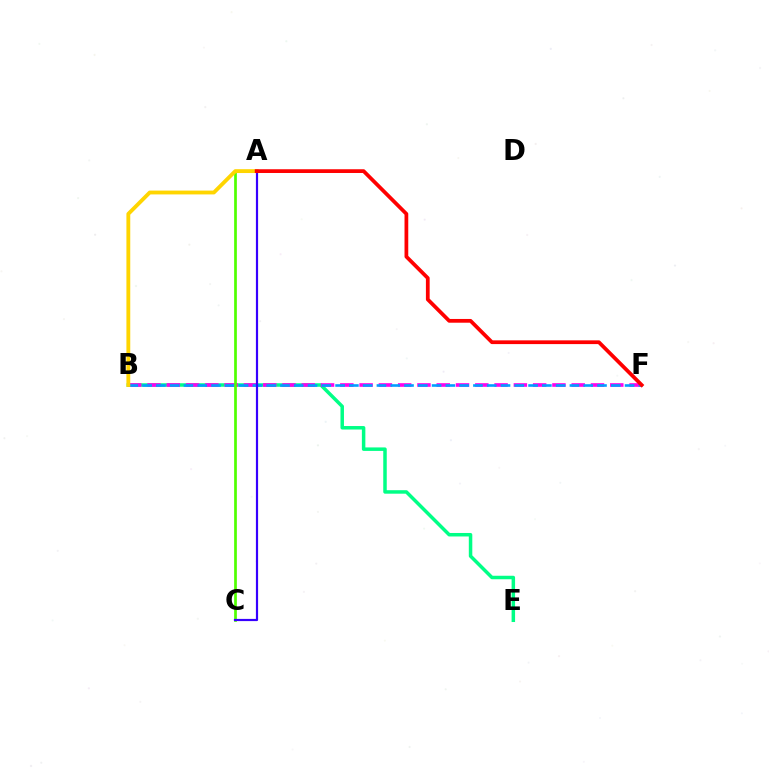{('B', 'E'): [{'color': '#00ff86', 'line_style': 'solid', 'thickness': 2.51}], ('B', 'F'): [{'color': '#ff00ed', 'line_style': 'dashed', 'thickness': 2.62}, {'color': '#009eff', 'line_style': 'dashed', 'thickness': 1.87}], ('A', 'C'): [{'color': '#4fff00', 'line_style': 'solid', 'thickness': 1.95}, {'color': '#3700ff', 'line_style': 'solid', 'thickness': 1.58}], ('A', 'B'): [{'color': '#ffd500', 'line_style': 'solid', 'thickness': 2.76}], ('A', 'F'): [{'color': '#ff0000', 'line_style': 'solid', 'thickness': 2.7}]}